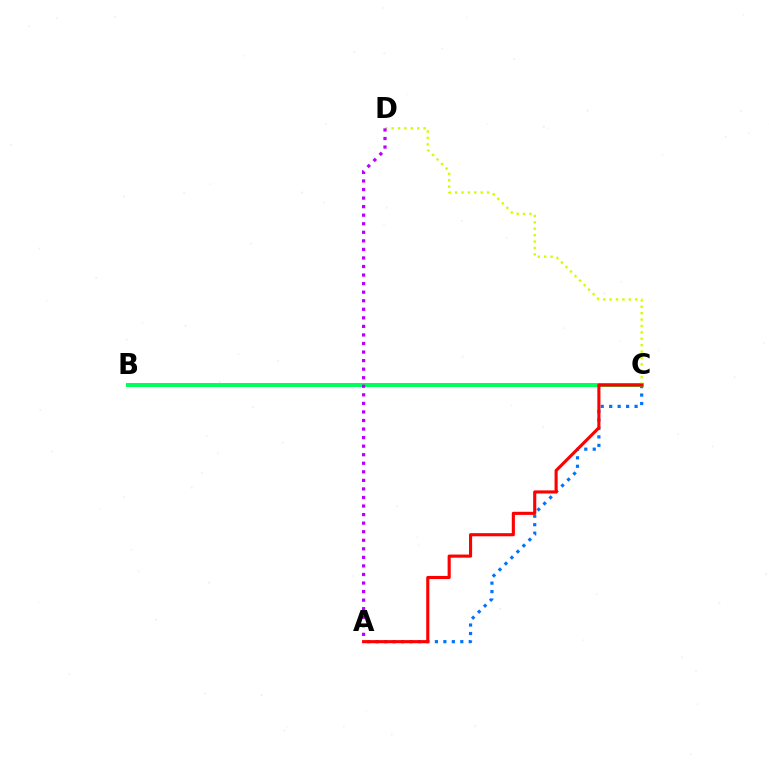{('A', 'C'): [{'color': '#0074ff', 'line_style': 'dotted', 'thickness': 2.3}, {'color': '#ff0000', 'line_style': 'solid', 'thickness': 2.24}], ('B', 'C'): [{'color': '#00ff5c', 'line_style': 'solid', 'thickness': 2.86}], ('C', 'D'): [{'color': '#d1ff00', 'line_style': 'dotted', 'thickness': 1.74}], ('A', 'D'): [{'color': '#b900ff', 'line_style': 'dotted', 'thickness': 2.32}]}